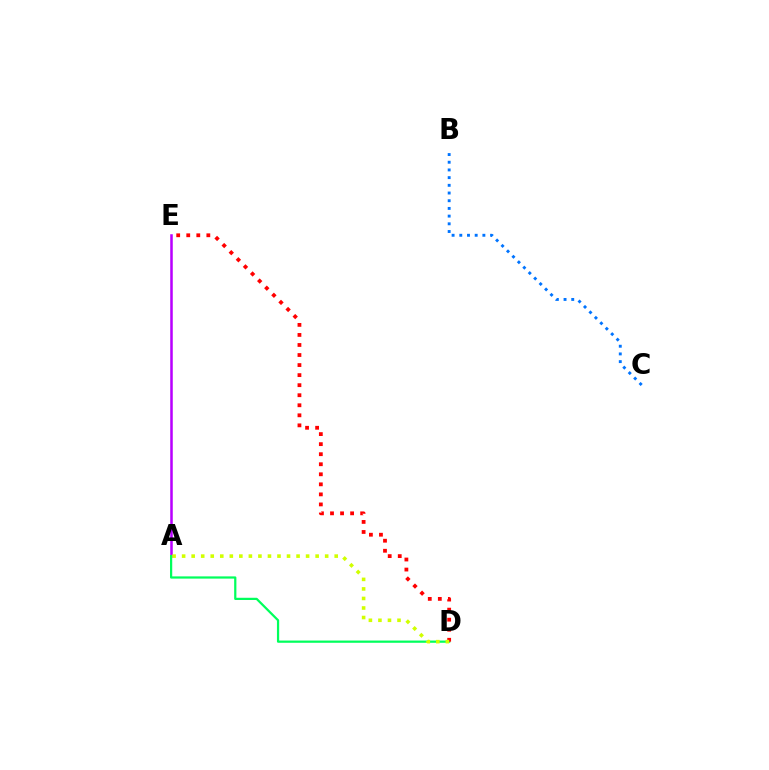{('B', 'C'): [{'color': '#0074ff', 'line_style': 'dotted', 'thickness': 2.09}], ('A', 'E'): [{'color': '#b900ff', 'line_style': 'solid', 'thickness': 1.82}], ('A', 'D'): [{'color': '#00ff5c', 'line_style': 'solid', 'thickness': 1.61}, {'color': '#d1ff00', 'line_style': 'dotted', 'thickness': 2.59}], ('D', 'E'): [{'color': '#ff0000', 'line_style': 'dotted', 'thickness': 2.73}]}